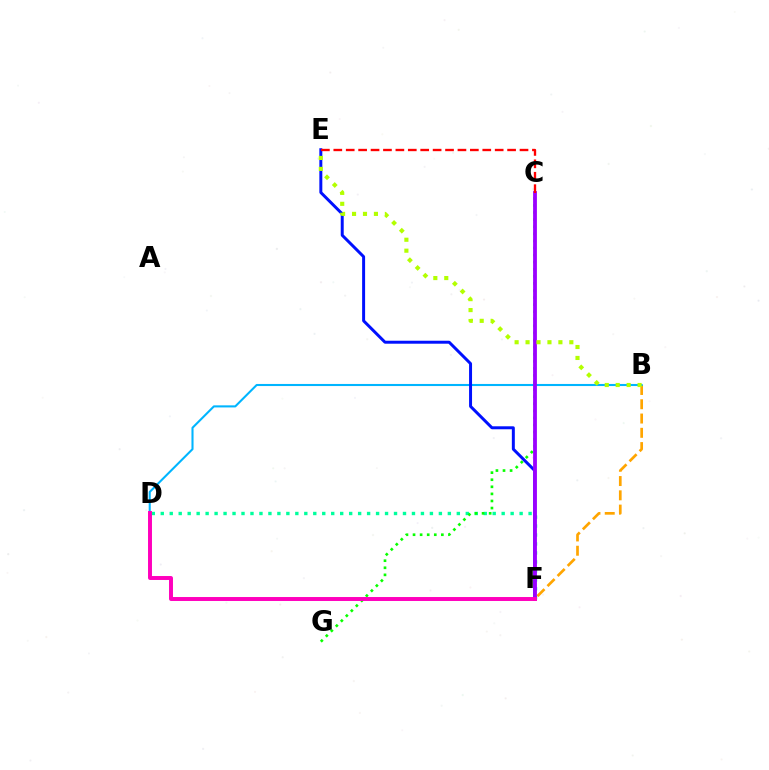{('B', 'F'): [{'color': '#ffa500', 'line_style': 'dashed', 'thickness': 1.94}], ('D', 'F'): [{'color': '#00ff9d', 'line_style': 'dotted', 'thickness': 2.44}, {'color': '#ff00bd', 'line_style': 'solid', 'thickness': 2.84}], ('C', 'G'): [{'color': '#08ff00', 'line_style': 'dotted', 'thickness': 1.92}], ('B', 'D'): [{'color': '#00b5ff', 'line_style': 'solid', 'thickness': 1.5}], ('E', 'F'): [{'color': '#0010ff', 'line_style': 'solid', 'thickness': 2.14}], ('C', 'F'): [{'color': '#9b00ff', 'line_style': 'solid', 'thickness': 2.74}], ('C', 'E'): [{'color': '#ff0000', 'line_style': 'dashed', 'thickness': 1.69}], ('B', 'E'): [{'color': '#b3ff00', 'line_style': 'dotted', 'thickness': 2.97}]}